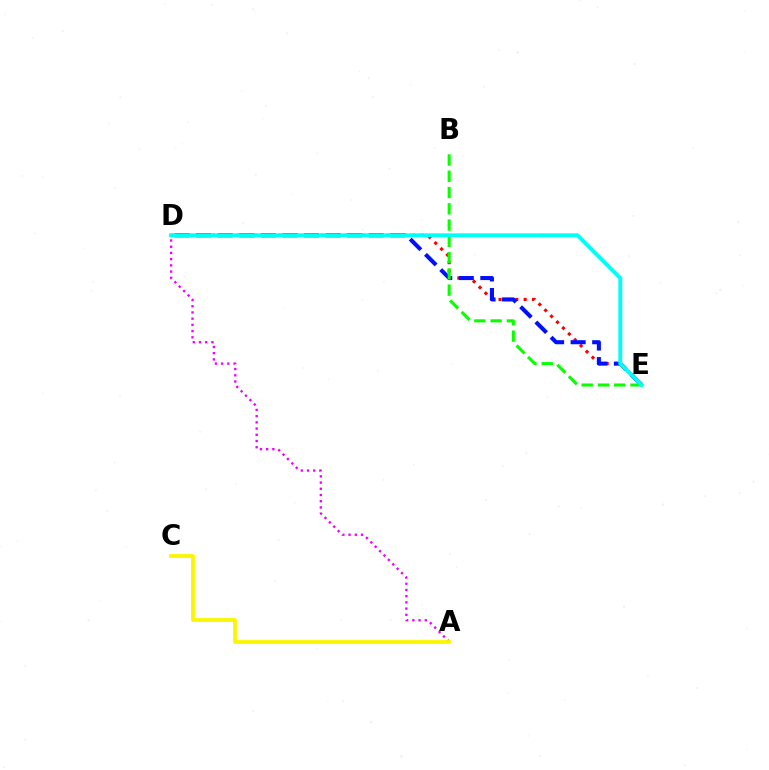{('D', 'E'): [{'color': '#ff0000', 'line_style': 'dotted', 'thickness': 2.27}, {'color': '#0010ff', 'line_style': 'dashed', 'thickness': 2.93}, {'color': '#00fff6', 'line_style': 'solid', 'thickness': 2.81}], ('A', 'D'): [{'color': '#ee00ff', 'line_style': 'dotted', 'thickness': 1.69}], ('B', 'E'): [{'color': '#08ff00', 'line_style': 'dashed', 'thickness': 2.21}], ('A', 'C'): [{'color': '#fcf500', 'line_style': 'solid', 'thickness': 2.72}]}